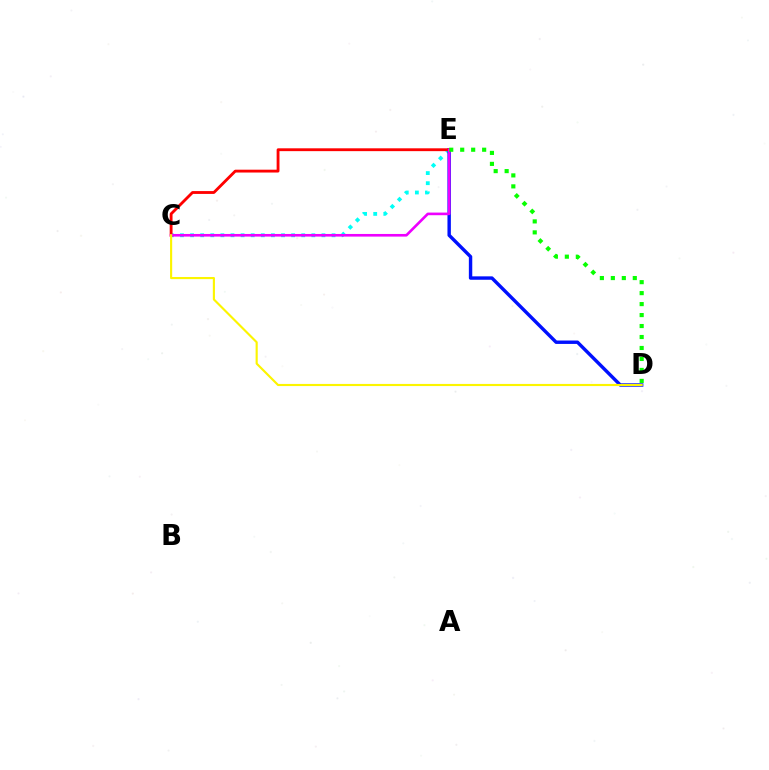{('C', 'E'): [{'color': '#00fff6', 'line_style': 'dotted', 'thickness': 2.75}, {'color': '#ff0000', 'line_style': 'solid', 'thickness': 2.04}, {'color': '#ee00ff', 'line_style': 'solid', 'thickness': 1.89}], ('D', 'E'): [{'color': '#0010ff', 'line_style': 'solid', 'thickness': 2.46}, {'color': '#08ff00', 'line_style': 'dotted', 'thickness': 2.98}], ('C', 'D'): [{'color': '#fcf500', 'line_style': 'solid', 'thickness': 1.54}]}